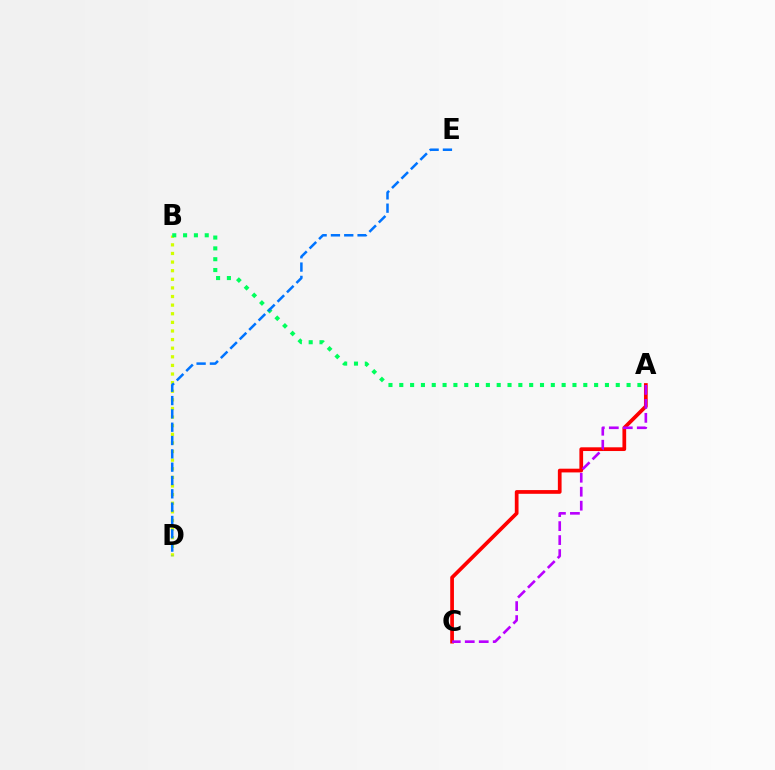{('A', 'C'): [{'color': '#ff0000', 'line_style': 'solid', 'thickness': 2.68}, {'color': '#b900ff', 'line_style': 'dashed', 'thickness': 1.9}], ('B', 'D'): [{'color': '#d1ff00', 'line_style': 'dotted', 'thickness': 2.34}], ('A', 'B'): [{'color': '#00ff5c', 'line_style': 'dotted', 'thickness': 2.94}], ('D', 'E'): [{'color': '#0074ff', 'line_style': 'dashed', 'thickness': 1.81}]}